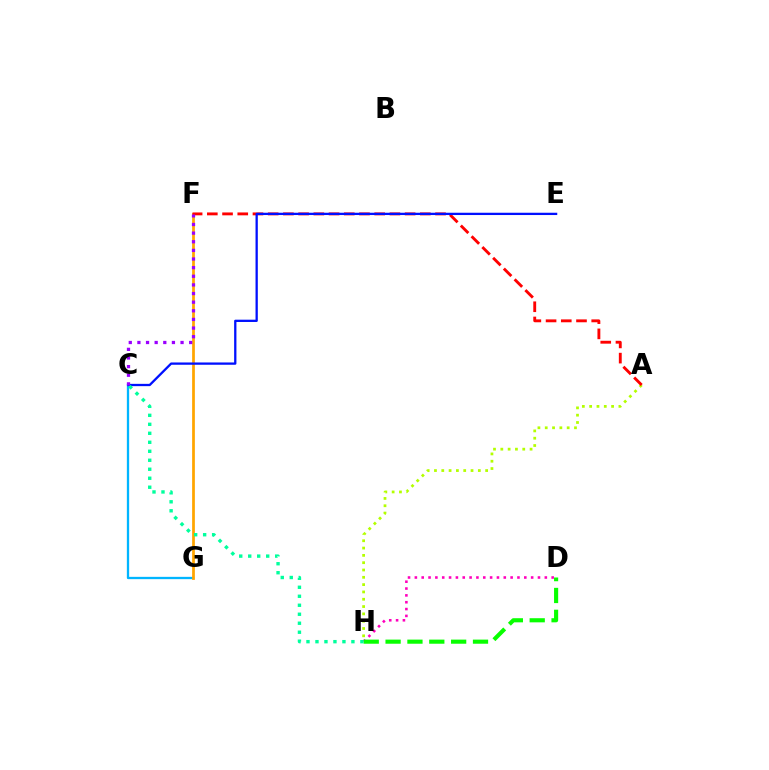{('C', 'G'): [{'color': '#00b5ff', 'line_style': 'solid', 'thickness': 1.65}], ('F', 'G'): [{'color': '#ffa500', 'line_style': 'solid', 'thickness': 1.97}], ('D', 'H'): [{'color': '#ff00bd', 'line_style': 'dotted', 'thickness': 1.86}, {'color': '#08ff00', 'line_style': 'dashed', 'thickness': 2.97}], ('A', 'H'): [{'color': '#b3ff00', 'line_style': 'dotted', 'thickness': 1.99}], ('A', 'F'): [{'color': '#ff0000', 'line_style': 'dashed', 'thickness': 2.07}], ('C', 'E'): [{'color': '#0010ff', 'line_style': 'solid', 'thickness': 1.65}], ('C', 'F'): [{'color': '#9b00ff', 'line_style': 'dotted', 'thickness': 2.34}], ('C', 'H'): [{'color': '#00ff9d', 'line_style': 'dotted', 'thickness': 2.44}]}